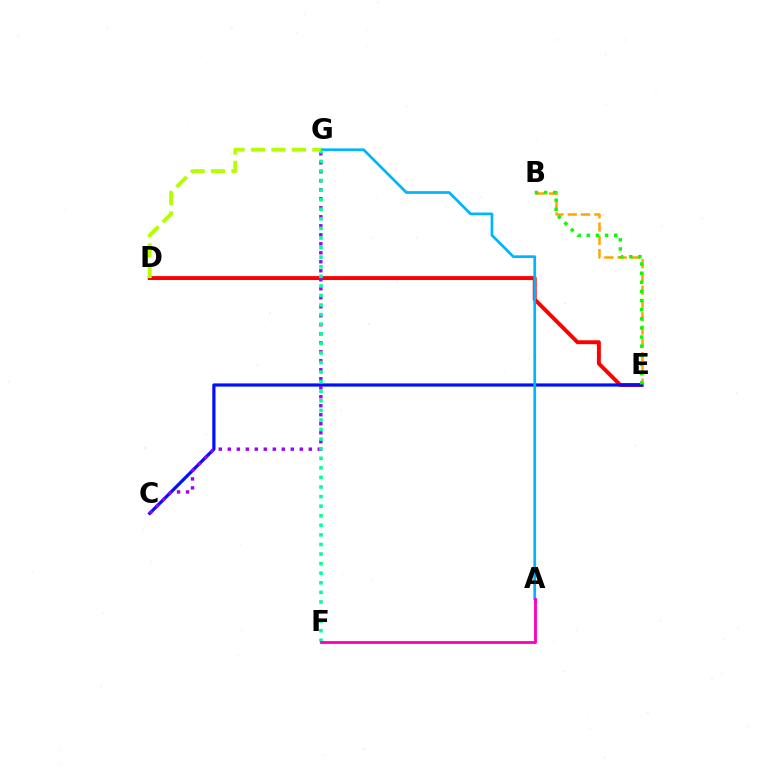{('D', 'E'): [{'color': '#ff0000', 'line_style': 'solid', 'thickness': 2.82}], ('B', 'E'): [{'color': '#ffa500', 'line_style': 'dashed', 'thickness': 1.8}, {'color': '#08ff00', 'line_style': 'dotted', 'thickness': 2.48}], ('C', 'E'): [{'color': '#0010ff', 'line_style': 'solid', 'thickness': 2.31}], ('C', 'G'): [{'color': '#9b00ff', 'line_style': 'dotted', 'thickness': 2.44}], ('A', 'G'): [{'color': '#00b5ff', 'line_style': 'solid', 'thickness': 1.95}], ('F', 'G'): [{'color': '#00ff9d', 'line_style': 'dotted', 'thickness': 2.6}], ('D', 'G'): [{'color': '#b3ff00', 'line_style': 'dashed', 'thickness': 2.78}], ('A', 'F'): [{'color': '#ff00bd', 'line_style': 'solid', 'thickness': 2.05}]}